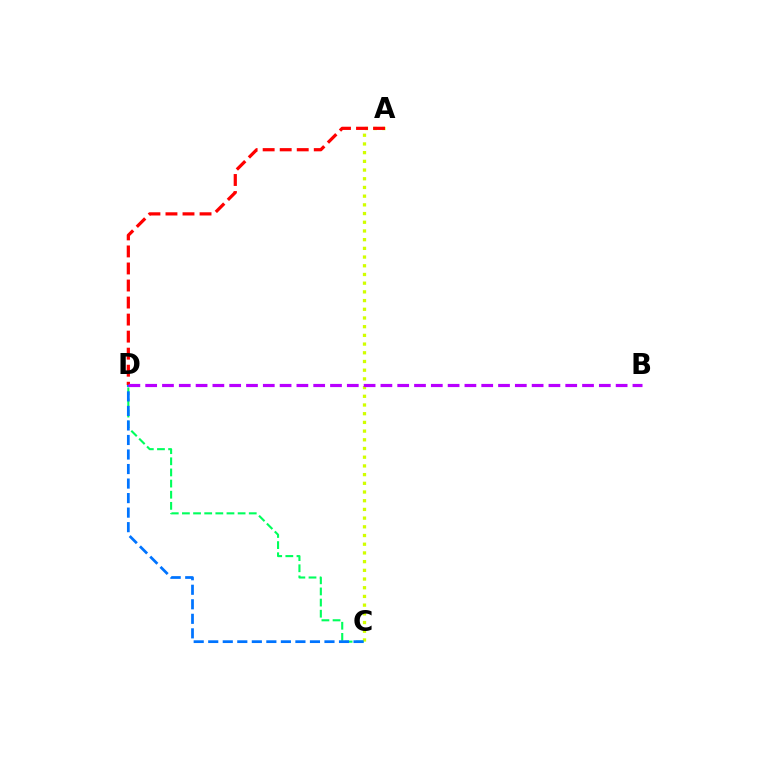{('A', 'C'): [{'color': '#d1ff00', 'line_style': 'dotted', 'thickness': 2.36}], ('C', 'D'): [{'color': '#00ff5c', 'line_style': 'dashed', 'thickness': 1.51}, {'color': '#0074ff', 'line_style': 'dashed', 'thickness': 1.97}], ('A', 'D'): [{'color': '#ff0000', 'line_style': 'dashed', 'thickness': 2.31}], ('B', 'D'): [{'color': '#b900ff', 'line_style': 'dashed', 'thickness': 2.28}]}